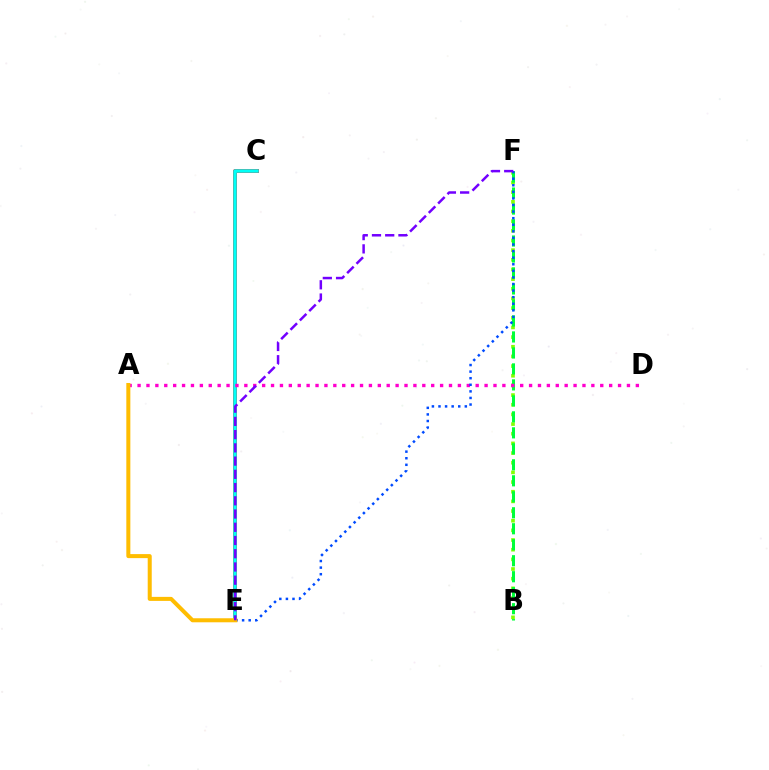{('C', 'E'): [{'color': '#ff0000', 'line_style': 'solid', 'thickness': 2.76}, {'color': '#00fff6', 'line_style': 'solid', 'thickness': 2.52}], ('B', 'F'): [{'color': '#84ff00', 'line_style': 'dotted', 'thickness': 2.63}, {'color': '#00ff39', 'line_style': 'dashed', 'thickness': 2.17}], ('A', 'D'): [{'color': '#ff00cf', 'line_style': 'dotted', 'thickness': 2.42}], ('E', 'F'): [{'color': '#004bff', 'line_style': 'dotted', 'thickness': 1.79}, {'color': '#7200ff', 'line_style': 'dashed', 'thickness': 1.8}], ('A', 'E'): [{'color': '#ffbd00', 'line_style': 'solid', 'thickness': 2.9}]}